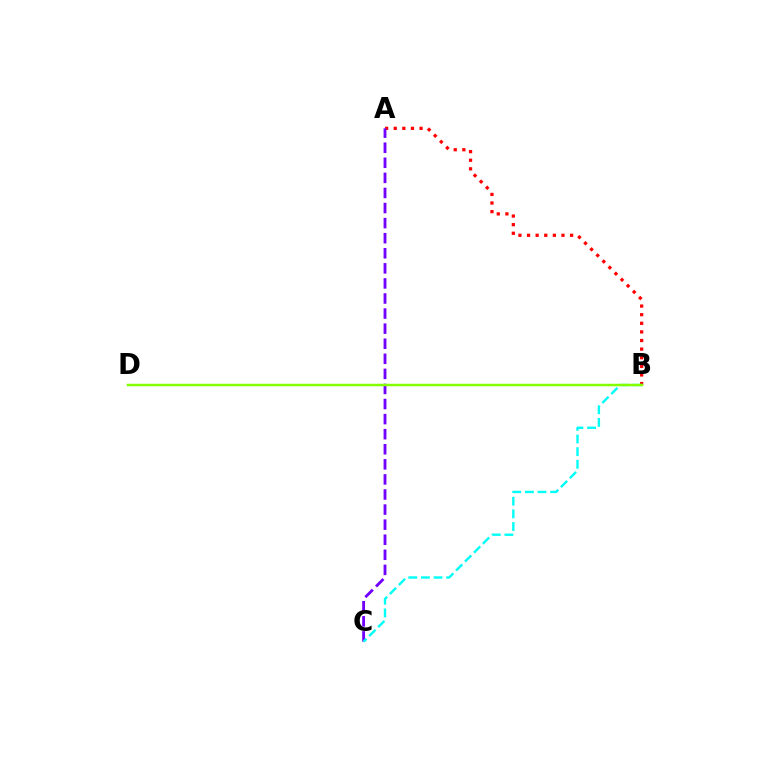{('A', 'B'): [{'color': '#ff0000', 'line_style': 'dotted', 'thickness': 2.34}], ('A', 'C'): [{'color': '#7200ff', 'line_style': 'dashed', 'thickness': 2.05}], ('B', 'C'): [{'color': '#00fff6', 'line_style': 'dashed', 'thickness': 1.72}], ('B', 'D'): [{'color': '#84ff00', 'line_style': 'solid', 'thickness': 1.79}]}